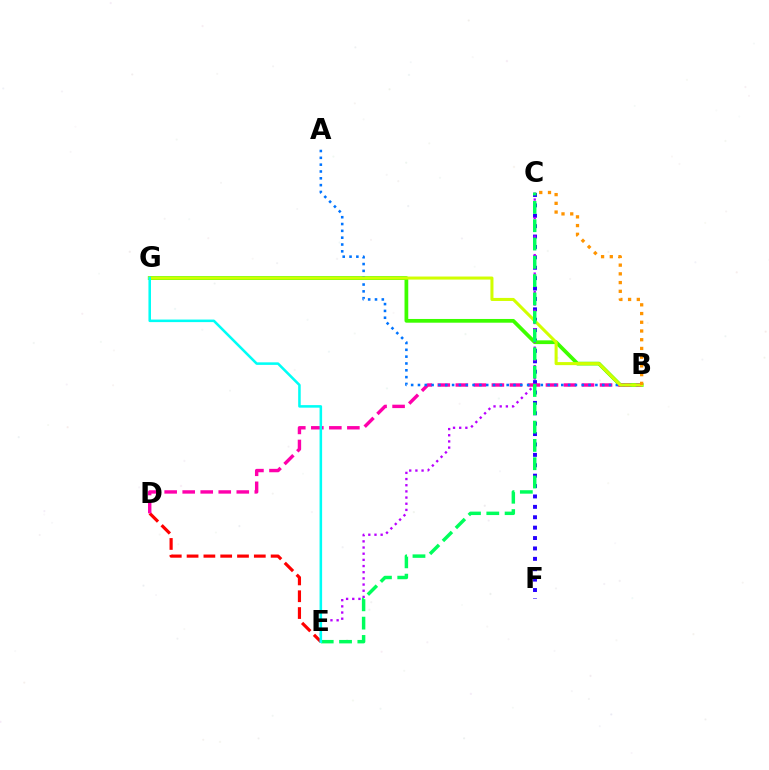{('C', 'F'): [{'color': '#2500ff', 'line_style': 'dotted', 'thickness': 2.82}], ('B', 'G'): [{'color': '#3dff00', 'line_style': 'solid', 'thickness': 2.69}, {'color': '#d1ff00', 'line_style': 'solid', 'thickness': 2.19}], ('D', 'E'): [{'color': '#ff0000', 'line_style': 'dashed', 'thickness': 2.28}], ('B', 'D'): [{'color': '#ff00ac', 'line_style': 'dashed', 'thickness': 2.45}], ('C', 'E'): [{'color': '#b900ff', 'line_style': 'dotted', 'thickness': 1.68}, {'color': '#00ff5c', 'line_style': 'dashed', 'thickness': 2.49}], ('A', 'B'): [{'color': '#0074ff', 'line_style': 'dotted', 'thickness': 1.85}], ('B', 'C'): [{'color': '#ff9400', 'line_style': 'dotted', 'thickness': 2.37}], ('E', 'G'): [{'color': '#00fff6', 'line_style': 'solid', 'thickness': 1.84}]}